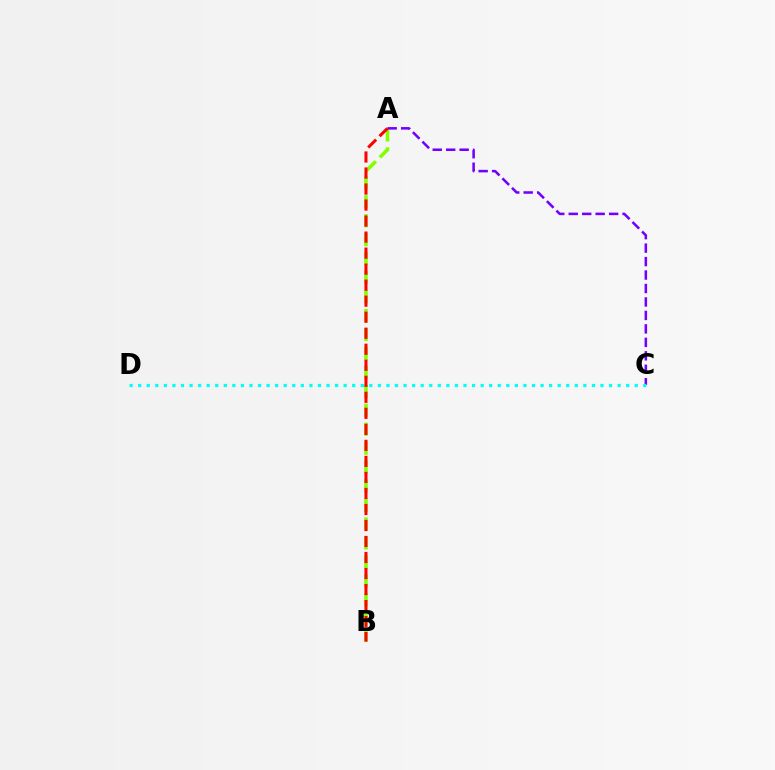{('A', 'B'): [{'color': '#84ff00', 'line_style': 'dashed', 'thickness': 2.57}, {'color': '#ff0000', 'line_style': 'dashed', 'thickness': 2.18}], ('A', 'C'): [{'color': '#7200ff', 'line_style': 'dashed', 'thickness': 1.83}], ('C', 'D'): [{'color': '#00fff6', 'line_style': 'dotted', 'thickness': 2.33}]}